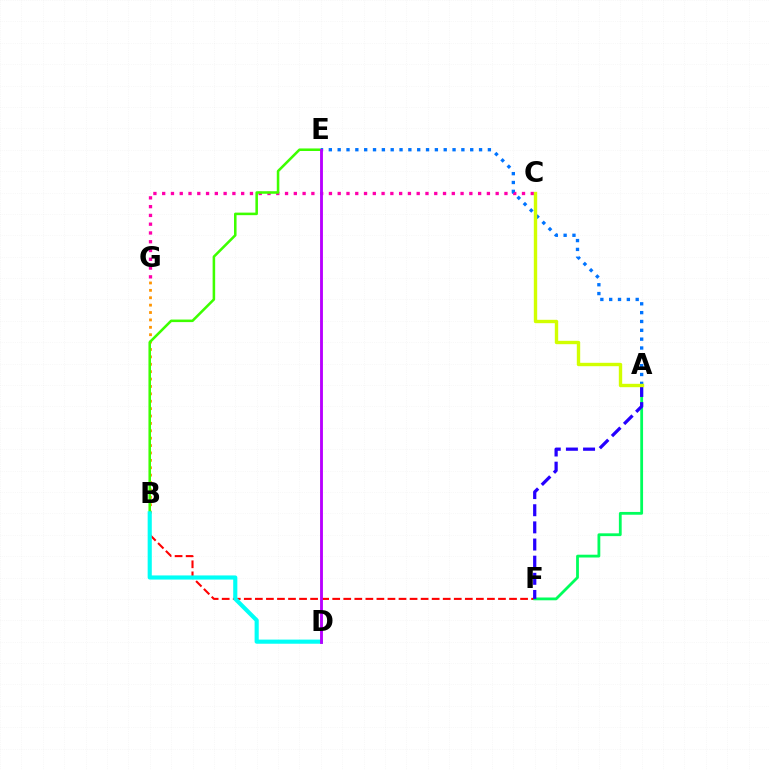{('B', 'F'): [{'color': '#ff0000', 'line_style': 'dashed', 'thickness': 1.5}], ('B', 'G'): [{'color': '#ff9400', 'line_style': 'dotted', 'thickness': 2.01}], ('C', 'G'): [{'color': '#ff00ac', 'line_style': 'dotted', 'thickness': 2.38}], ('B', 'E'): [{'color': '#3dff00', 'line_style': 'solid', 'thickness': 1.83}], ('B', 'D'): [{'color': '#00fff6', 'line_style': 'solid', 'thickness': 2.97}], ('A', 'F'): [{'color': '#00ff5c', 'line_style': 'solid', 'thickness': 2.01}, {'color': '#2500ff', 'line_style': 'dashed', 'thickness': 2.33}], ('A', 'E'): [{'color': '#0074ff', 'line_style': 'dotted', 'thickness': 2.4}], ('A', 'C'): [{'color': '#d1ff00', 'line_style': 'solid', 'thickness': 2.44}], ('D', 'E'): [{'color': '#b900ff', 'line_style': 'solid', 'thickness': 2.06}]}